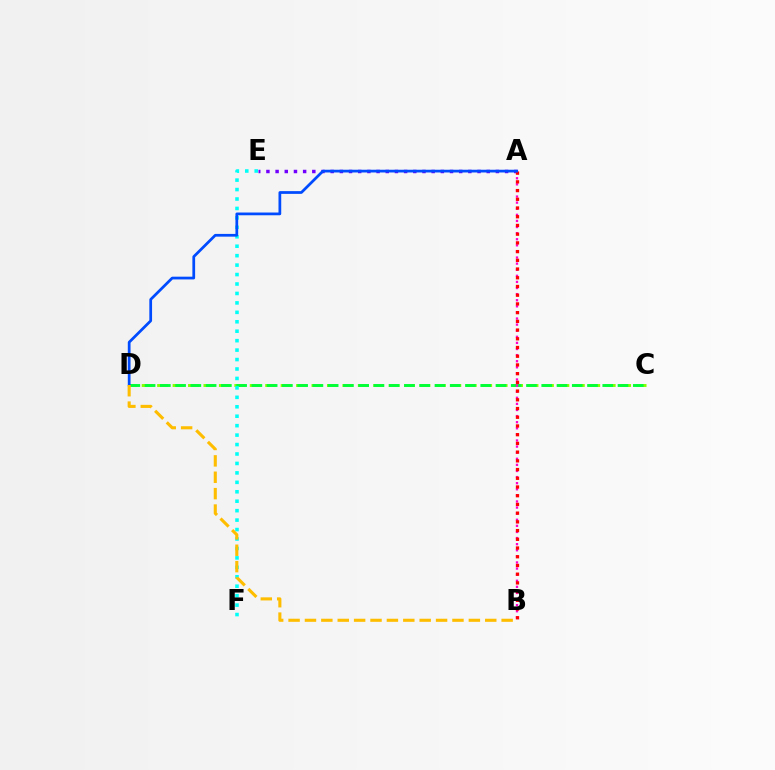{('C', 'D'): [{'color': '#84ff00', 'line_style': 'dashed', 'thickness': 2.1}, {'color': '#00ff39', 'line_style': 'dashed', 'thickness': 2.07}], ('A', 'E'): [{'color': '#7200ff', 'line_style': 'dotted', 'thickness': 2.49}], ('A', 'B'): [{'color': '#ff00cf', 'line_style': 'dotted', 'thickness': 1.66}, {'color': '#ff0000', 'line_style': 'dotted', 'thickness': 2.37}], ('E', 'F'): [{'color': '#00fff6', 'line_style': 'dotted', 'thickness': 2.57}], ('A', 'D'): [{'color': '#004bff', 'line_style': 'solid', 'thickness': 1.97}], ('B', 'D'): [{'color': '#ffbd00', 'line_style': 'dashed', 'thickness': 2.23}]}